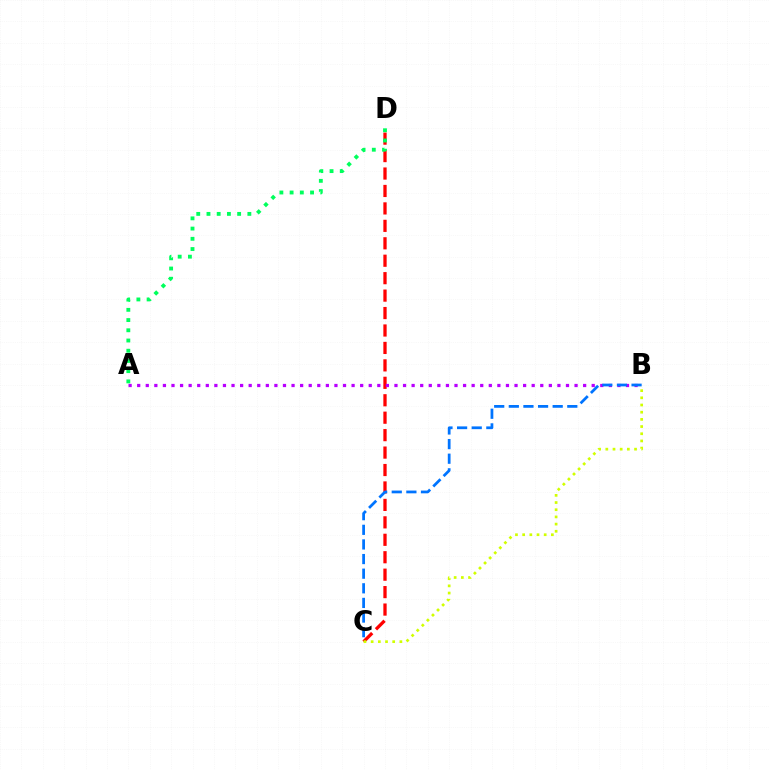{('C', 'D'): [{'color': '#ff0000', 'line_style': 'dashed', 'thickness': 2.37}], ('A', 'B'): [{'color': '#b900ff', 'line_style': 'dotted', 'thickness': 2.33}], ('B', 'C'): [{'color': '#0074ff', 'line_style': 'dashed', 'thickness': 1.99}, {'color': '#d1ff00', 'line_style': 'dotted', 'thickness': 1.95}], ('A', 'D'): [{'color': '#00ff5c', 'line_style': 'dotted', 'thickness': 2.78}]}